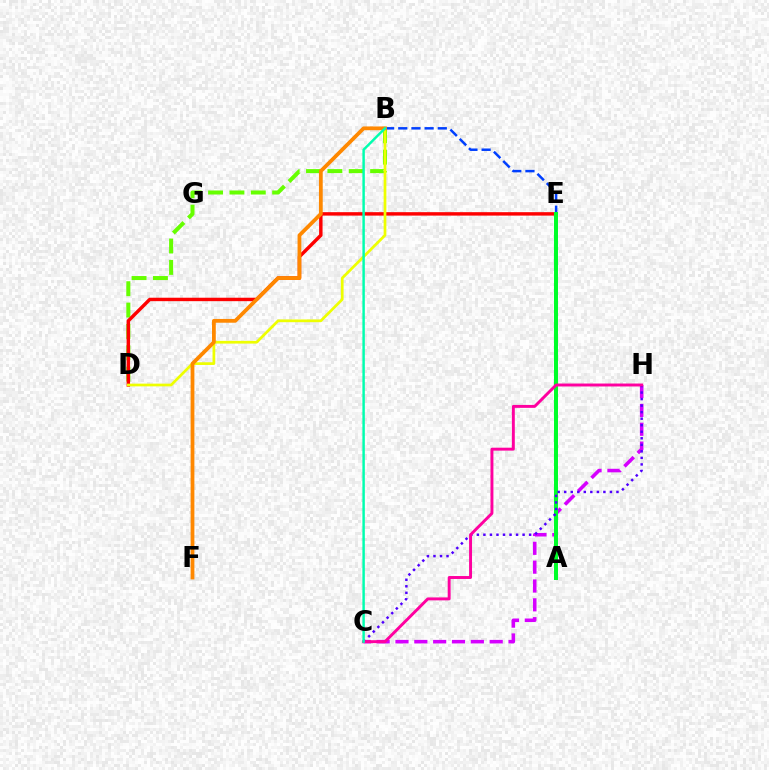{('C', 'H'): [{'color': '#d600ff', 'line_style': 'dashed', 'thickness': 2.56}, {'color': '#4f00ff', 'line_style': 'dotted', 'thickness': 1.77}, {'color': '#ff00a0', 'line_style': 'solid', 'thickness': 2.11}], ('B', 'D'): [{'color': '#66ff00', 'line_style': 'dashed', 'thickness': 2.9}, {'color': '#eeff00', 'line_style': 'solid', 'thickness': 1.96}], ('A', 'B'): [{'color': '#003fff', 'line_style': 'dashed', 'thickness': 1.79}], ('D', 'E'): [{'color': '#ff0000', 'line_style': 'solid', 'thickness': 2.47}], ('A', 'E'): [{'color': '#00c7ff', 'line_style': 'solid', 'thickness': 2.82}, {'color': '#00ff27', 'line_style': 'solid', 'thickness': 2.85}], ('B', 'F'): [{'color': '#ff8800', 'line_style': 'solid', 'thickness': 2.71}], ('B', 'C'): [{'color': '#00ffaf', 'line_style': 'solid', 'thickness': 1.76}]}